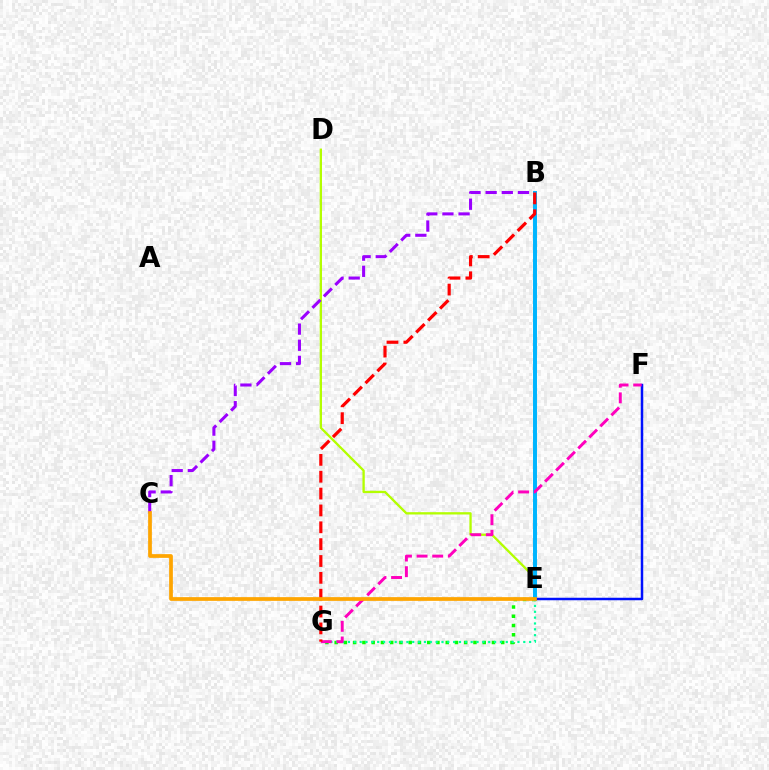{('E', 'G'): [{'color': '#08ff00', 'line_style': 'dotted', 'thickness': 2.51}, {'color': '#00ff9d', 'line_style': 'dotted', 'thickness': 1.59}], ('D', 'E'): [{'color': '#b3ff00', 'line_style': 'solid', 'thickness': 1.67}], ('B', 'C'): [{'color': '#9b00ff', 'line_style': 'dashed', 'thickness': 2.19}], ('B', 'E'): [{'color': '#00b5ff', 'line_style': 'solid', 'thickness': 2.85}], ('E', 'F'): [{'color': '#0010ff', 'line_style': 'solid', 'thickness': 1.8}], ('F', 'G'): [{'color': '#ff00bd', 'line_style': 'dashed', 'thickness': 2.12}], ('B', 'G'): [{'color': '#ff0000', 'line_style': 'dashed', 'thickness': 2.29}], ('C', 'E'): [{'color': '#ffa500', 'line_style': 'solid', 'thickness': 2.69}]}